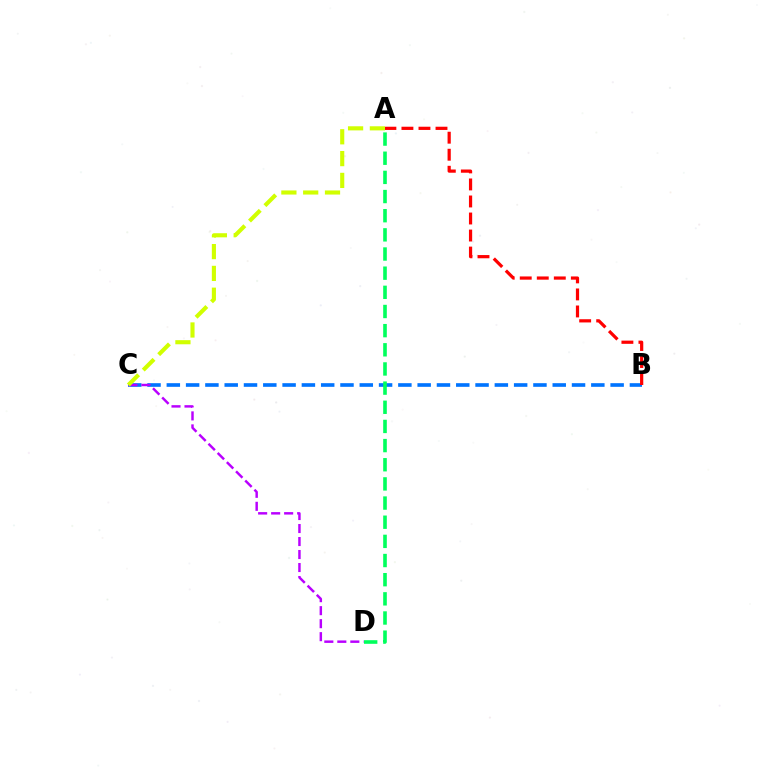{('B', 'C'): [{'color': '#0074ff', 'line_style': 'dashed', 'thickness': 2.62}], ('A', 'D'): [{'color': '#00ff5c', 'line_style': 'dashed', 'thickness': 2.6}], ('C', 'D'): [{'color': '#b900ff', 'line_style': 'dashed', 'thickness': 1.77}], ('A', 'B'): [{'color': '#ff0000', 'line_style': 'dashed', 'thickness': 2.31}], ('A', 'C'): [{'color': '#d1ff00', 'line_style': 'dashed', 'thickness': 2.96}]}